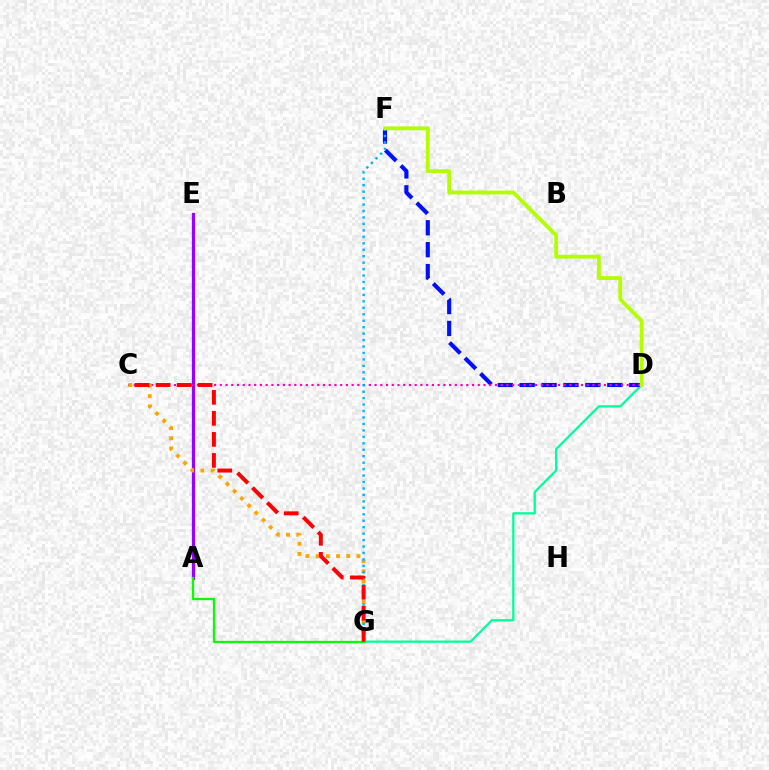{('D', 'G'): [{'color': '#00ff9d', 'line_style': 'solid', 'thickness': 1.65}], ('A', 'E'): [{'color': '#9b00ff', 'line_style': 'solid', 'thickness': 2.36}], ('D', 'F'): [{'color': '#0010ff', 'line_style': 'dashed', 'thickness': 2.98}, {'color': '#b3ff00', 'line_style': 'solid', 'thickness': 2.77}], ('C', 'D'): [{'color': '#ff00bd', 'line_style': 'dotted', 'thickness': 1.56}], ('C', 'G'): [{'color': '#ffa500', 'line_style': 'dotted', 'thickness': 2.77}, {'color': '#ff0000', 'line_style': 'dashed', 'thickness': 2.86}], ('F', 'G'): [{'color': '#00b5ff', 'line_style': 'dotted', 'thickness': 1.75}], ('A', 'G'): [{'color': '#08ff00', 'line_style': 'solid', 'thickness': 1.67}]}